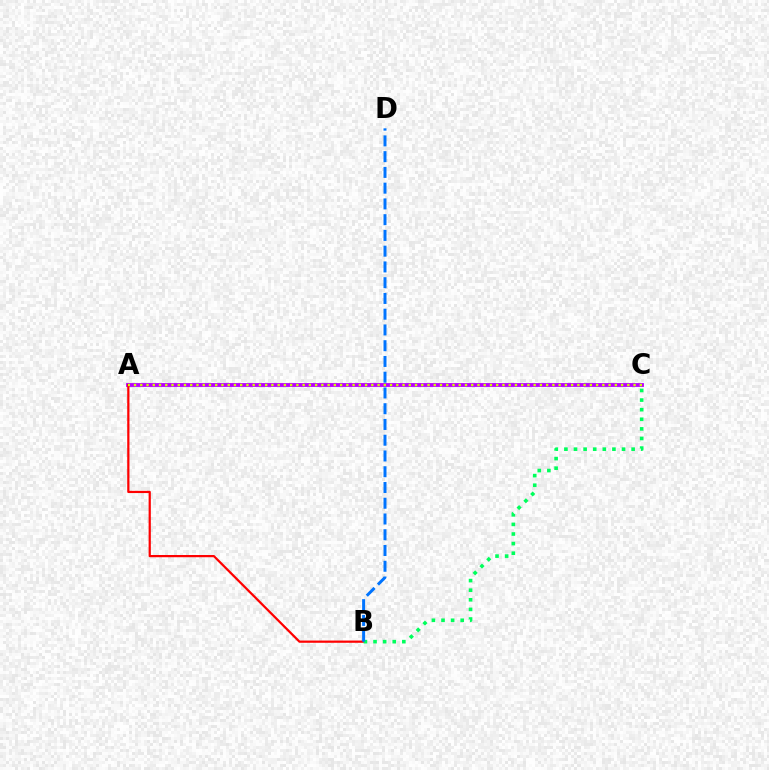{('A', 'C'): [{'color': '#b900ff', 'line_style': 'solid', 'thickness': 2.76}, {'color': '#d1ff00', 'line_style': 'dotted', 'thickness': 1.7}], ('A', 'B'): [{'color': '#ff0000', 'line_style': 'solid', 'thickness': 1.6}], ('B', 'C'): [{'color': '#00ff5c', 'line_style': 'dotted', 'thickness': 2.61}], ('B', 'D'): [{'color': '#0074ff', 'line_style': 'dashed', 'thickness': 2.14}]}